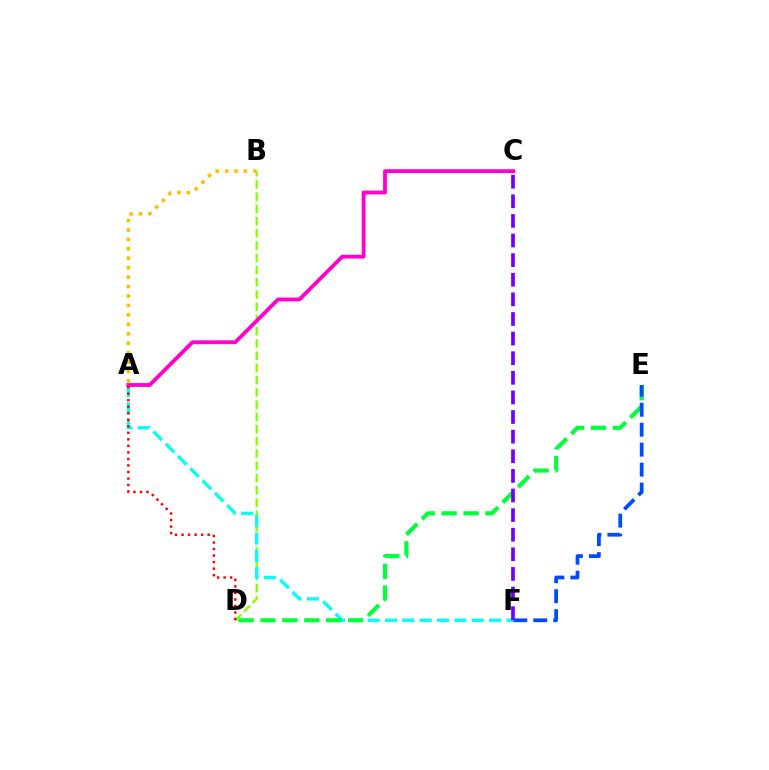{('B', 'D'): [{'color': '#84ff00', 'line_style': 'dashed', 'thickness': 1.66}], ('A', 'F'): [{'color': '#00fff6', 'line_style': 'dashed', 'thickness': 2.36}], ('A', 'C'): [{'color': '#ff00cf', 'line_style': 'solid', 'thickness': 2.75}], ('A', 'D'): [{'color': '#ff0000', 'line_style': 'dotted', 'thickness': 1.77}], ('D', 'E'): [{'color': '#00ff39', 'line_style': 'dashed', 'thickness': 2.98}], ('C', 'F'): [{'color': '#7200ff', 'line_style': 'dashed', 'thickness': 2.66}], ('E', 'F'): [{'color': '#004bff', 'line_style': 'dashed', 'thickness': 2.71}], ('A', 'B'): [{'color': '#ffbd00', 'line_style': 'dotted', 'thickness': 2.56}]}